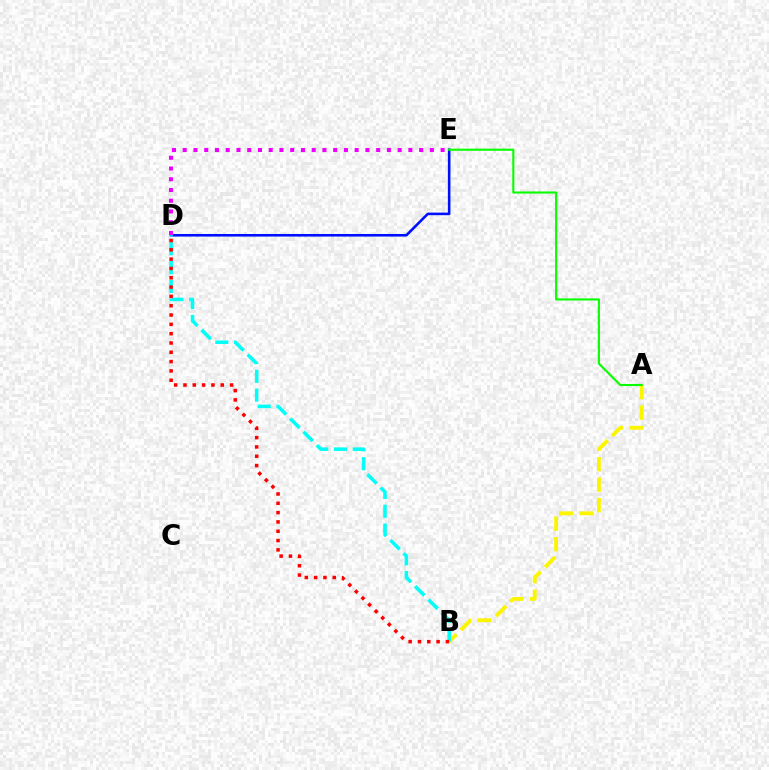{('D', 'E'): [{'color': '#0010ff', 'line_style': 'solid', 'thickness': 1.86}, {'color': '#ee00ff', 'line_style': 'dotted', 'thickness': 2.92}], ('A', 'B'): [{'color': '#fcf500', 'line_style': 'dashed', 'thickness': 2.78}], ('B', 'D'): [{'color': '#00fff6', 'line_style': 'dashed', 'thickness': 2.55}, {'color': '#ff0000', 'line_style': 'dotted', 'thickness': 2.53}], ('A', 'E'): [{'color': '#08ff00', 'line_style': 'solid', 'thickness': 1.52}]}